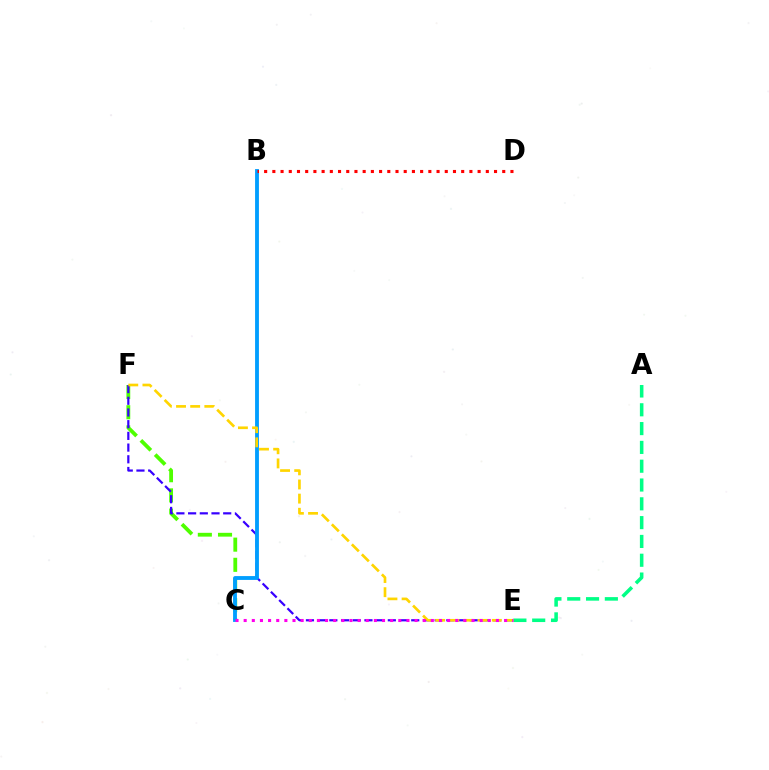{('C', 'F'): [{'color': '#4fff00', 'line_style': 'dashed', 'thickness': 2.74}], ('A', 'E'): [{'color': '#00ff86', 'line_style': 'dashed', 'thickness': 2.56}], ('E', 'F'): [{'color': '#3700ff', 'line_style': 'dashed', 'thickness': 1.59}, {'color': '#ffd500', 'line_style': 'dashed', 'thickness': 1.92}], ('B', 'C'): [{'color': '#009eff', 'line_style': 'solid', 'thickness': 2.77}], ('C', 'E'): [{'color': '#ff00ed', 'line_style': 'dotted', 'thickness': 2.21}], ('B', 'D'): [{'color': '#ff0000', 'line_style': 'dotted', 'thickness': 2.23}]}